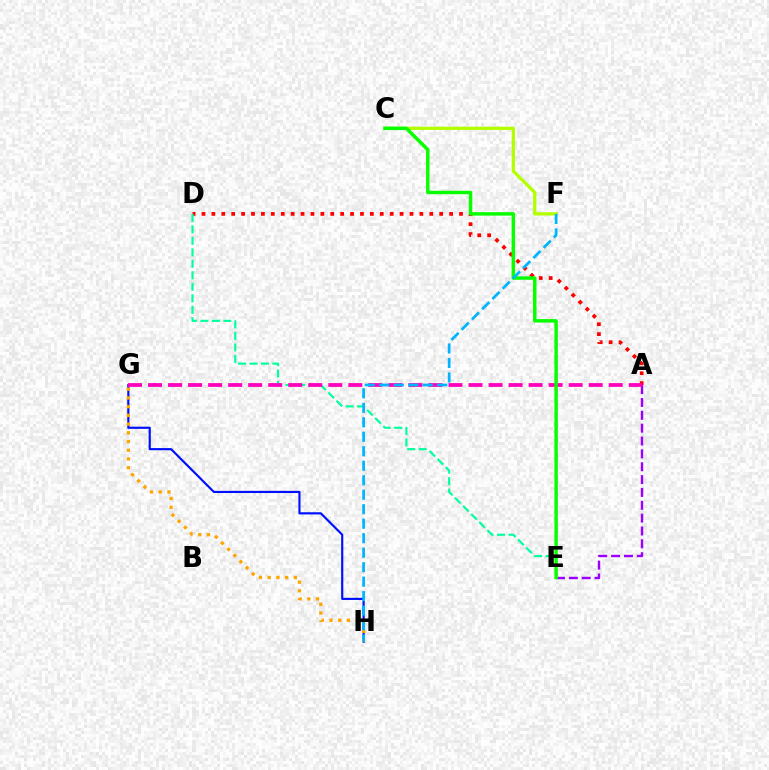{('C', 'F'): [{'color': '#b3ff00', 'line_style': 'solid', 'thickness': 2.34}], ('G', 'H'): [{'color': '#0010ff', 'line_style': 'solid', 'thickness': 1.56}, {'color': '#ffa500', 'line_style': 'dotted', 'thickness': 2.37}], ('A', 'D'): [{'color': '#ff0000', 'line_style': 'dotted', 'thickness': 2.69}], ('A', 'E'): [{'color': '#9b00ff', 'line_style': 'dashed', 'thickness': 1.75}], ('D', 'E'): [{'color': '#00ff9d', 'line_style': 'dashed', 'thickness': 1.56}], ('A', 'G'): [{'color': '#ff00bd', 'line_style': 'dashed', 'thickness': 2.72}], ('C', 'E'): [{'color': '#08ff00', 'line_style': 'solid', 'thickness': 2.49}], ('F', 'H'): [{'color': '#00b5ff', 'line_style': 'dashed', 'thickness': 1.97}]}